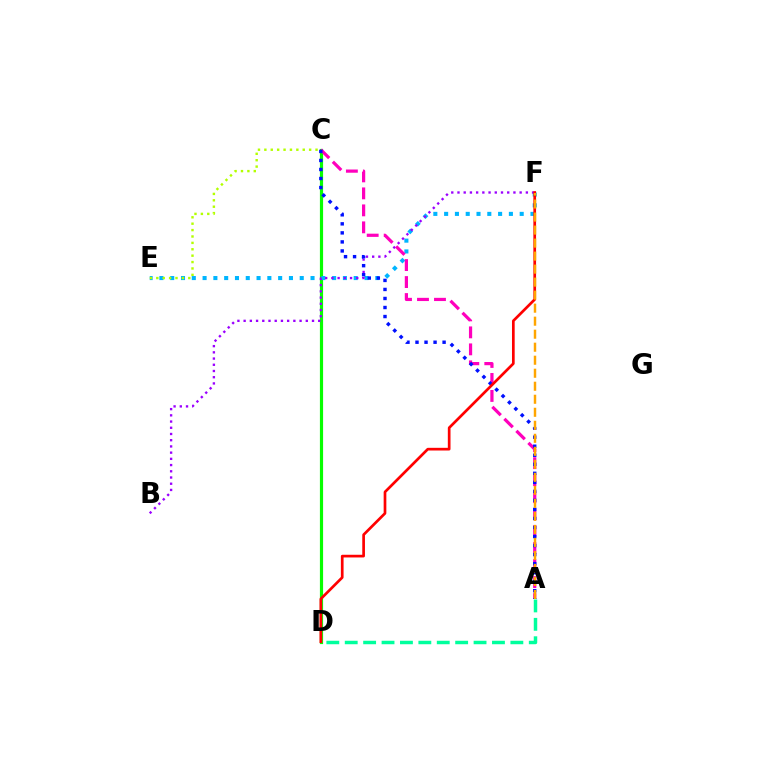{('C', 'D'): [{'color': '#08ff00', 'line_style': 'solid', 'thickness': 2.29}], ('E', 'F'): [{'color': '#00b5ff', 'line_style': 'dotted', 'thickness': 2.93}], ('C', 'E'): [{'color': '#b3ff00', 'line_style': 'dotted', 'thickness': 1.74}], ('B', 'F'): [{'color': '#9b00ff', 'line_style': 'dotted', 'thickness': 1.69}], ('A', 'D'): [{'color': '#00ff9d', 'line_style': 'dashed', 'thickness': 2.5}], ('A', 'C'): [{'color': '#ff00bd', 'line_style': 'dashed', 'thickness': 2.31}, {'color': '#0010ff', 'line_style': 'dotted', 'thickness': 2.45}], ('D', 'F'): [{'color': '#ff0000', 'line_style': 'solid', 'thickness': 1.94}], ('A', 'F'): [{'color': '#ffa500', 'line_style': 'dashed', 'thickness': 1.77}]}